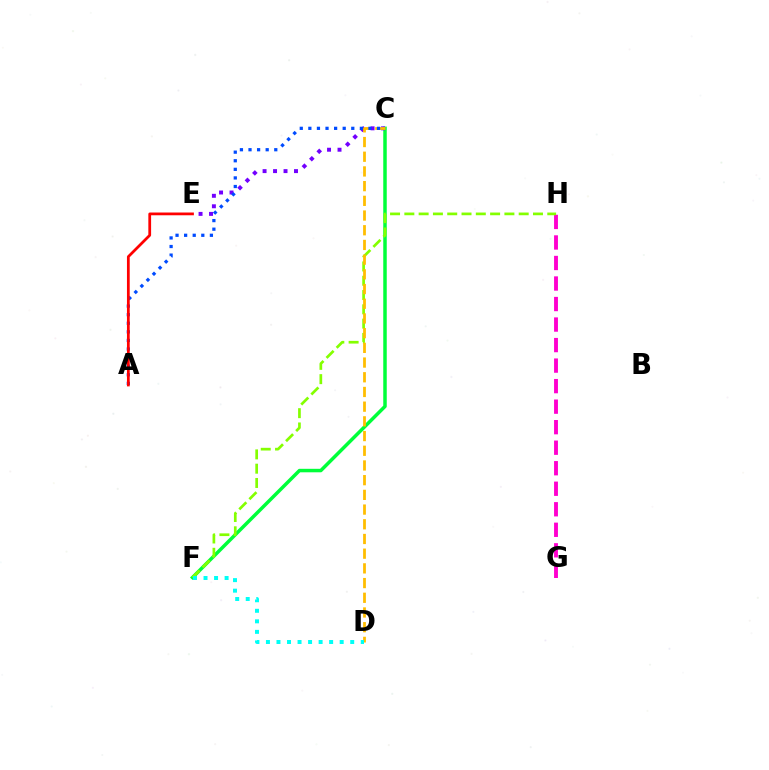{('G', 'H'): [{'color': '#ff00cf', 'line_style': 'dashed', 'thickness': 2.79}], ('C', 'F'): [{'color': '#00ff39', 'line_style': 'solid', 'thickness': 2.51}], ('F', 'H'): [{'color': '#84ff00', 'line_style': 'dashed', 'thickness': 1.94}], ('C', 'E'): [{'color': '#7200ff', 'line_style': 'dotted', 'thickness': 2.85}], ('C', 'D'): [{'color': '#ffbd00', 'line_style': 'dashed', 'thickness': 2.0}], ('A', 'C'): [{'color': '#004bff', 'line_style': 'dotted', 'thickness': 2.33}], ('A', 'E'): [{'color': '#ff0000', 'line_style': 'solid', 'thickness': 1.99}], ('D', 'F'): [{'color': '#00fff6', 'line_style': 'dotted', 'thickness': 2.86}]}